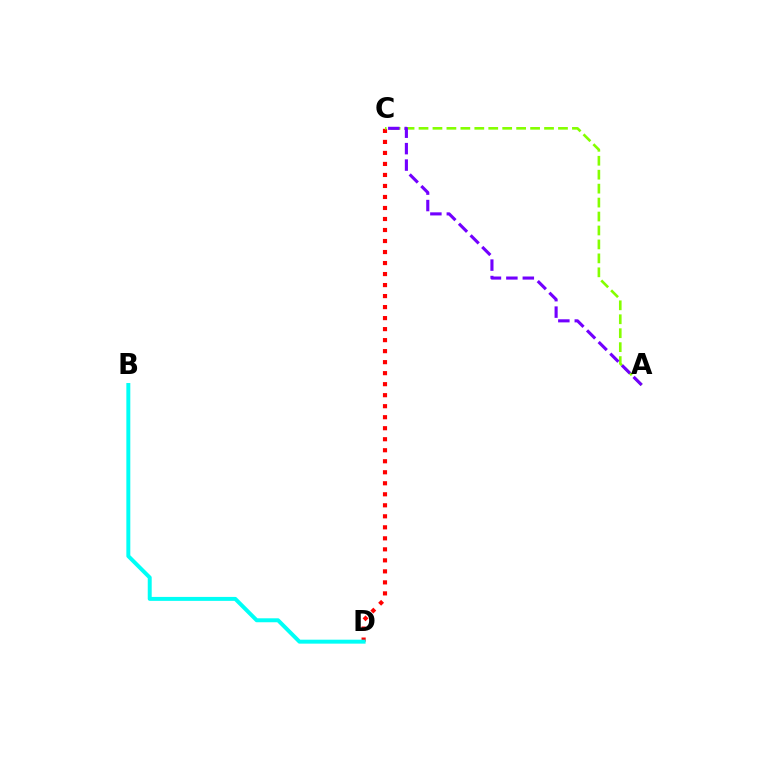{('C', 'D'): [{'color': '#ff0000', 'line_style': 'dotted', 'thickness': 2.99}], ('B', 'D'): [{'color': '#00fff6', 'line_style': 'solid', 'thickness': 2.85}], ('A', 'C'): [{'color': '#84ff00', 'line_style': 'dashed', 'thickness': 1.89}, {'color': '#7200ff', 'line_style': 'dashed', 'thickness': 2.23}]}